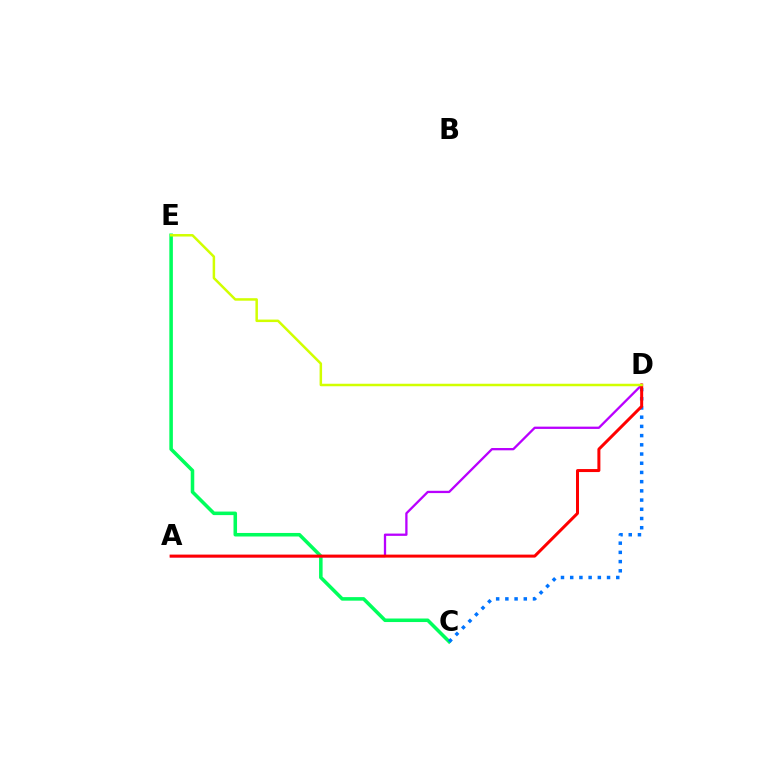{('C', 'E'): [{'color': '#00ff5c', 'line_style': 'solid', 'thickness': 2.55}], ('A', 'D'): [{'color': '#b900ff', 'line_style': 'solid', 'thickness': 1.65}, {'color': '#ff0000', 'line_style': 'solid', 'thickness': 2.16}], ('C', 'D'): [{'color': '#0074ff', 'line_style': 'dotted', 'thickness': 2.5}], ('D', 'E'): [{'color': '#d1ff00', 'line_style': 'solid', 'thickness': 1.8}]}